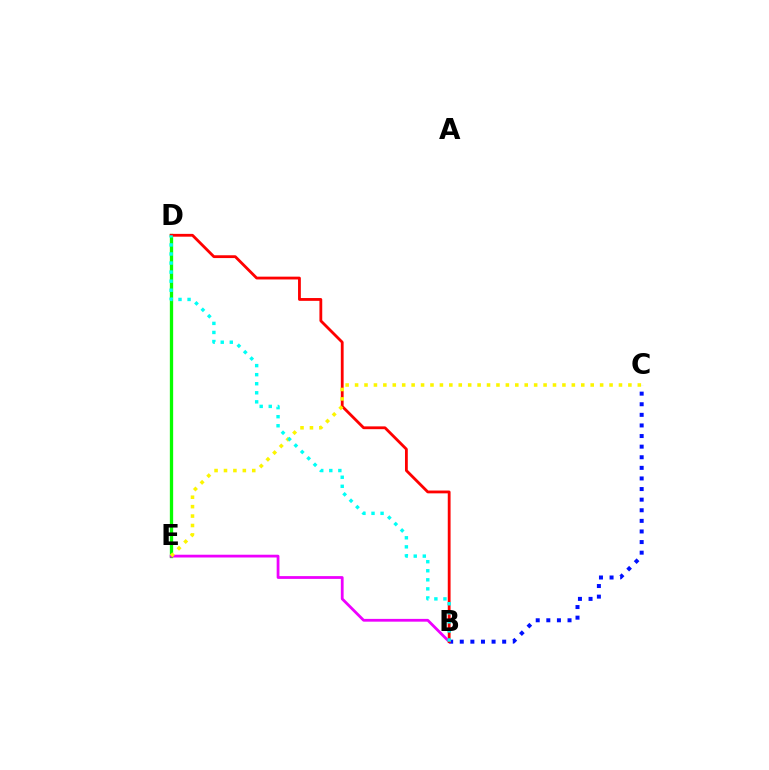{('D', 'E'): [{'color': '#08ff00', 'line_style': 'solid', 'thickness': 2.38}], ('B', 'C'): [{'color': '#0010ff', 'line_style': 'dotted', 'thickness': 2.88}], ('B', 'E'): [{'color': '#ee00ff', 'line_style': 'solid', 'thickness': 2.0}], ('B', 'D'): [{'color': '#ff0000', 'line_style': 'solid', 'thickness': 2.02}, {'color': '#00fff6', 'line_style': 'dotted', 'thickness': 2.46}], ('C', 'E'): [{'color': '#fcf500', 'line_style': 'dotted', 'thickness': 2.56}]}